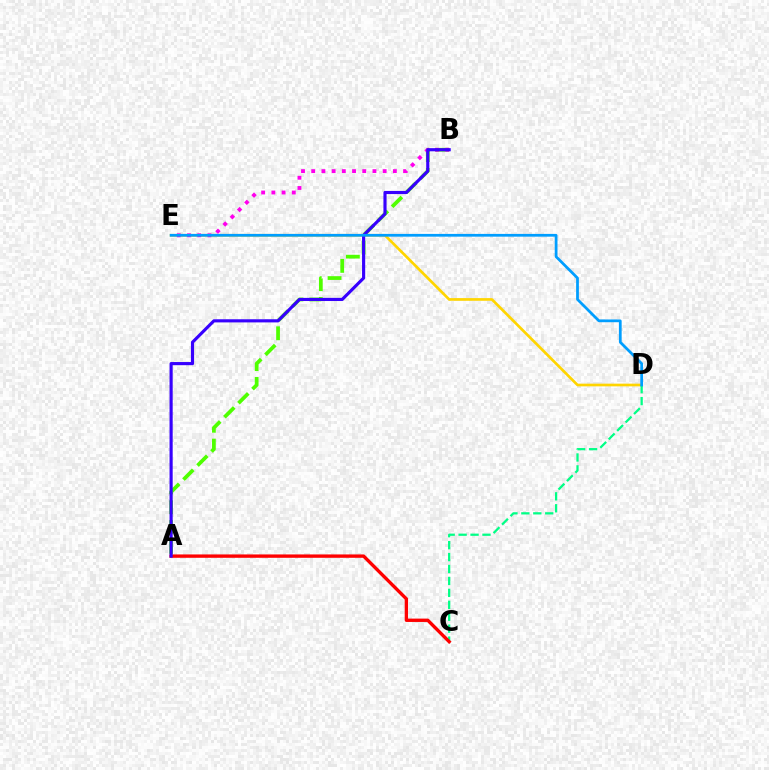{('D', 'E'): [{'color': '#ffd500', 'line_style': 'solid', 'thickness': 1.93}, {'color': '#009eff', 'line_style': 'solid', 'thickness': 1.98}], ('A', 'B'): [{'color': '#4fff00', 'line_style': 'dashed', 'thickness': 2.7}, {'color': '#3700ff', 'line_style': 'solid', 'thickness': 2.26}], ('C', 'D'): [{'color': '#00ff86', 'line_style': 'dashed', 'thickness': 1.62}], ('B', 'E'): [{'color': '#ff00ed', 'line_style': 'dotted', 'thickness': 2.77}], ('A', 'C'): [{'color': '#ff0000', 'line_style': 'solid', 'thickness': 2.42}]}